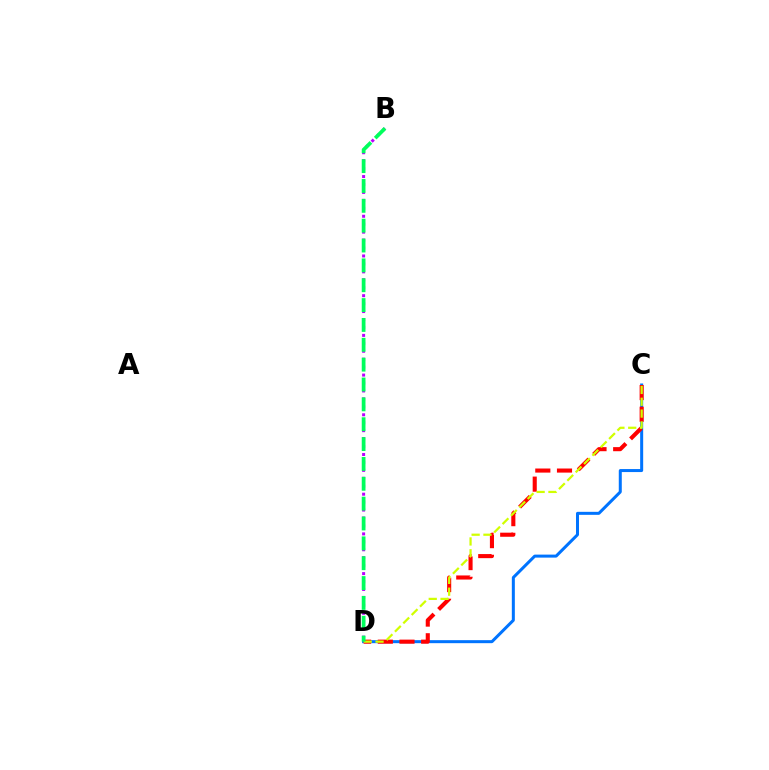{('B', 'D'): [{'color': '#b900ff', 'line_style': 'dotted', 'thickness': 2.16}, {'color': '#00ff5c', 'line_style': 'dashed', 'thickness': 2.7}], ('C', 'D'): [{'color': '#0074ff', 'line_style': 'solid', 'thickness': 2.17}, {'color': '#ff0000', 'line_style': 'dashed', 'thickness': 2.95}, {'color': '#d1ff00', 'line_style': 'dashed', 'thickness': 1.61}]}